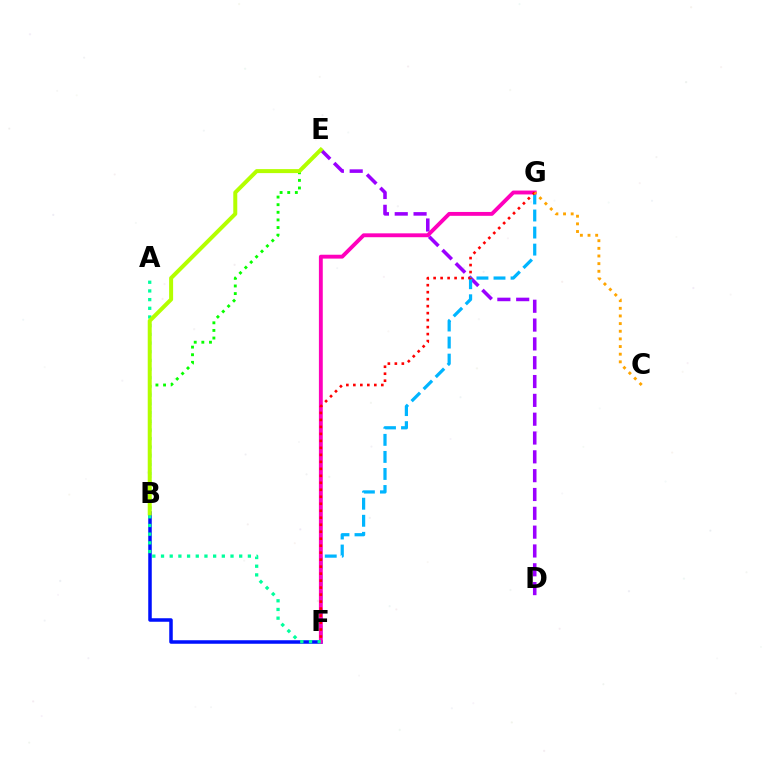{('D', 'E'): [{'color': '#9b00ff', 'line_style': 'dashed', 'thickness': 2.56}], ('B', 'F'): [{'color': '#0010ff', 'line_style': 'solid', 'thickness': 2.53}], ('F', 'G'): [{'color': '#00b5ff', 'line_style': 'dashed', 'thickness': 2.32}, {'color': '#ff00bd', 'line_style': 'solid', 'thickness': 2.79}, {'color': '#ff0000', 'line_style': 'dotted', 'thickness': 1.9}], ('C', 'G'): [{'color': '#ffa500', 'line_style': 'dotted', 'thickness': 2.08}], ('A', 'F'): [{'color': '#00ff9d', 'line_style': 'dotted', 'thickness': 2.36}], ('B', 'E'): [{'color': '#08ff00', 'line_style': 'dotted', 'thickness': 2.07}, {'color': '#b3ff00', 'line_style': 'solid', 'thickness': 2.87}]}